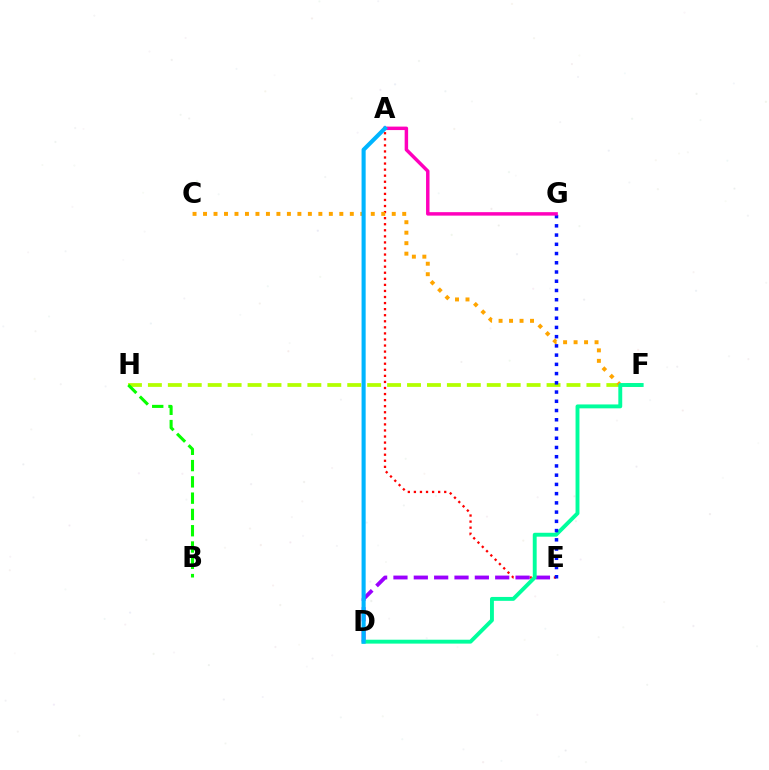{('A', 'E'): [{'color': '#ff0000', 'line_style': 'dotted', 'thickness': 1.65}], ('F', 'H'): [{'color': '#b3ff00', 'line_style': 'dashed', 'thickness': 2.71}], ('C', 'F'): [{'color': '#ffa500', 'line_style': 'dotted', 'thickness': 2.85}], ('D', 'E'): [{'color': '#9b00ff', 'line_style': 'dashed', 'thickness': 2.76}], ('D', 'F'): [{'color': '#00ff9d', 'line_style': 'solid', 'thickness': 2.8}], ('B', 'H'): [{'color': '#08ff00', 'line_style': 'dashed', 'thickness': 2.21}], ('E', 'G'): [{'color': '#0010ff', 'line_style': 'dotted', 'thickness': 2.51}], ('A', 'G'): [{'color': '#ff00bd', 'line_style': 'solid', 'thickness': 2.49}], ('A', 'D'): [{'color': '#00b5ff', 'line_style': 'solid', 'thickness': 2.95}]}